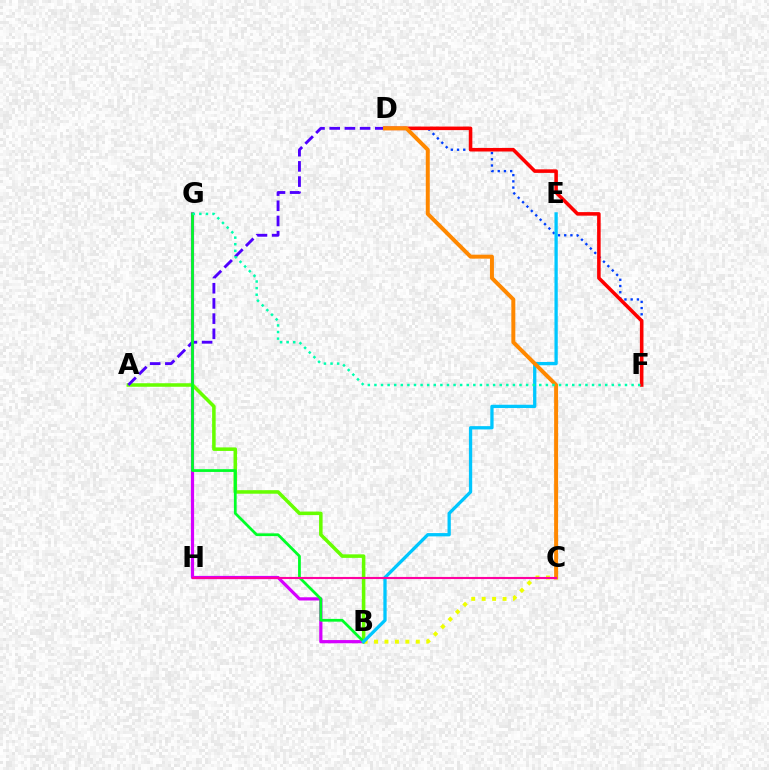{('B', 'G'): [{'color': '#d600ff', 'line_style': 'solid', 'thickness': 2.31}, {'color': '#00ff27', 'line_style': 'solid', 'thickness': 1.99}], ('D', 'F'): [{'color': '#003fff', 'line_style': 'dotted', 'thickness': 1.69}, {'color': '#ff0000', 'line_style': 'solid', 'thickness': 2.56}], ('A', 'B'): [{'color': '#66ff00', 'line_style': 'solid', 'thickness': 2.54}], ('A', 'D'): [{'color': '#4f00ff', 'line_style': 'dashed', 'thickness': 2.06}], ('B', 'C'): [{'color': '#eeff00', 'line_style': 'dotted', 'thickness': 2.84}], ('B', 'E'): [{'color': '#00c7ff', 'line_style': 'solid', 'thickness': 2.37}], ('C', 'D'): [{'color': '#ff8800', 'line_style': 'solid', 'thickness': 2.86}], ('F', 'G'): [{'color': '#00ffaf', 'line_style': 'dotted', 'thickness': 1.79}], ('C', 'H'): [{'color': '#ff00a0', 'line_style': 'solid', 'thickness': 1.53}]}